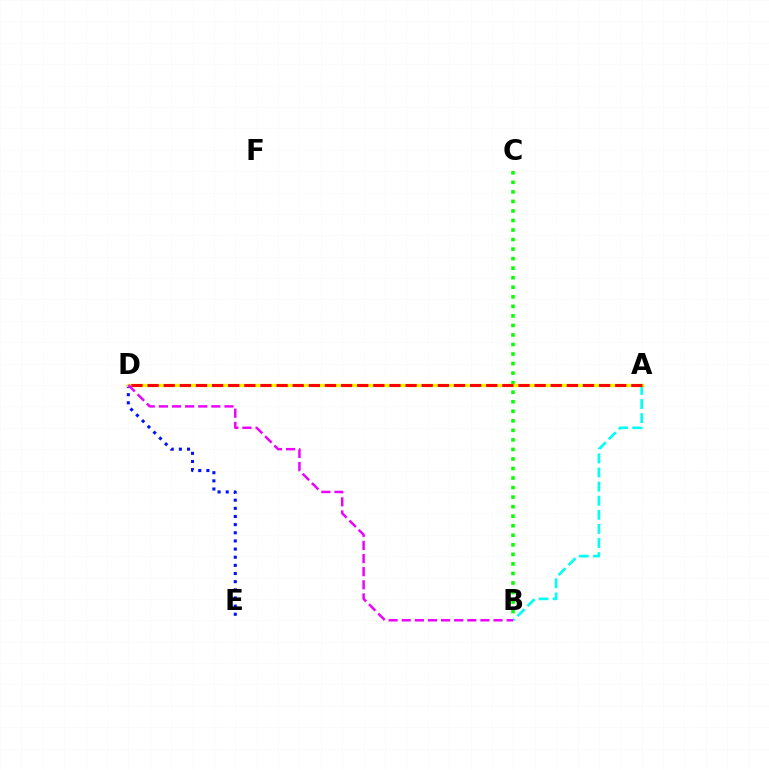{('B', 'C'): [{'color': '#08ff00', 'line_style': 'dotted', 'thickness': 2.59}], ('A', 'B'): [{'color': '#00fff6', 'line_style': 'dashed', 'thickness': 1.92}], ('D', 'E'): [{'color': '#0010ff', 'line_style': 'dotted', 'thickness': 2.21}], ('A', 'D'): [{'color': '#fcf500', 'line_style': 'solid', 'thickness': 2.39}, {'color': '#ff0000', 'line_style': 'dashed', 'thickness': 2.19}], ('B', 'D'): [{'color': '#ee00ff', 'line_style': 'dashed', 'thickness': 1.78}]}